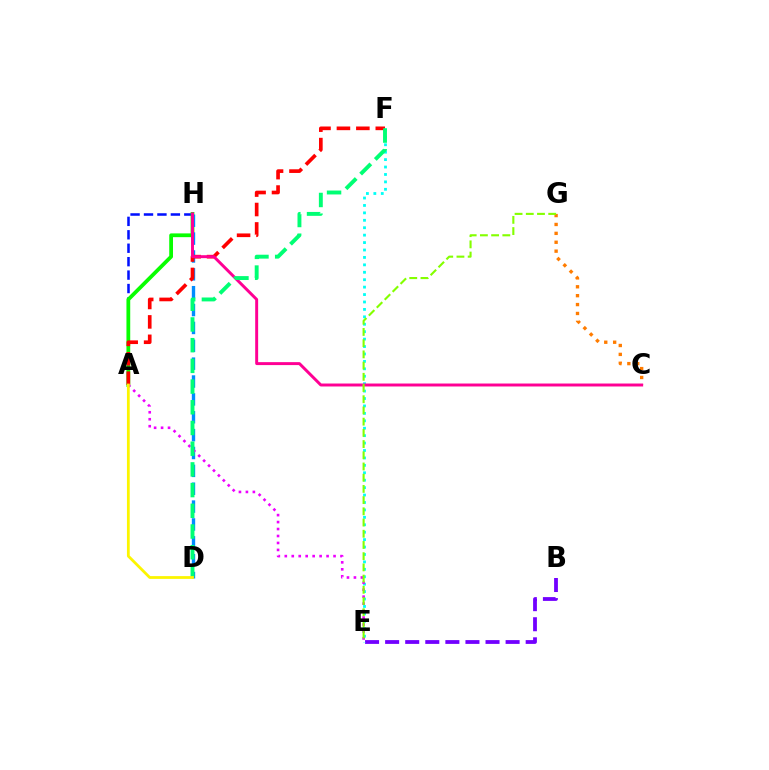{('A', 'H'): [{'color': '#0010ff', 'line_style': 'dashed', 'thickness': 1.83}, {'color': '#08ff00', 'line_style': 'solid', 'thickness': 2.71}], ('C', 'G'): [{'color': '#ff7c00', 'line_style': 'dotted', 'thickness': 2.42}], ('B', 'E'): [{'color': '#7200ff', 'line_style': 'dashed', 'thickness': 2.73}], ('D', 'H'): [{'color': '#008cff', 'line_style': 'dashed', 'thickness': 2.43}], ('A', 'F'): [{'color': '#ff0000', 'line_style': 'dashed', 'thickness': 2.64}], ('E', 'F'): [{'color': '#00fff6', 'line_style': 'dotted', 'thickness': 2.02}], ('A', 'E'): [{'color': '#ee00ff', 'line_style': 'dotted', 'thickness': 1.89}], ('C', 'H'): [{'color': '#ff0094', 'line_style': 'solid', 'thickness': 2.12}], ('E', 'G'): [{'color': '#84ff00', 'line_style': 'dashed', 'thickness': 1.52}], ('D', 'F'): [{'color': '#00ff74', 'line_style': 'dashed', 'thickness': 2.81}], ('A', 'D'): [{'color': '#fcf500', 'line_style': 'solid', 'thickness': 2.0}]}